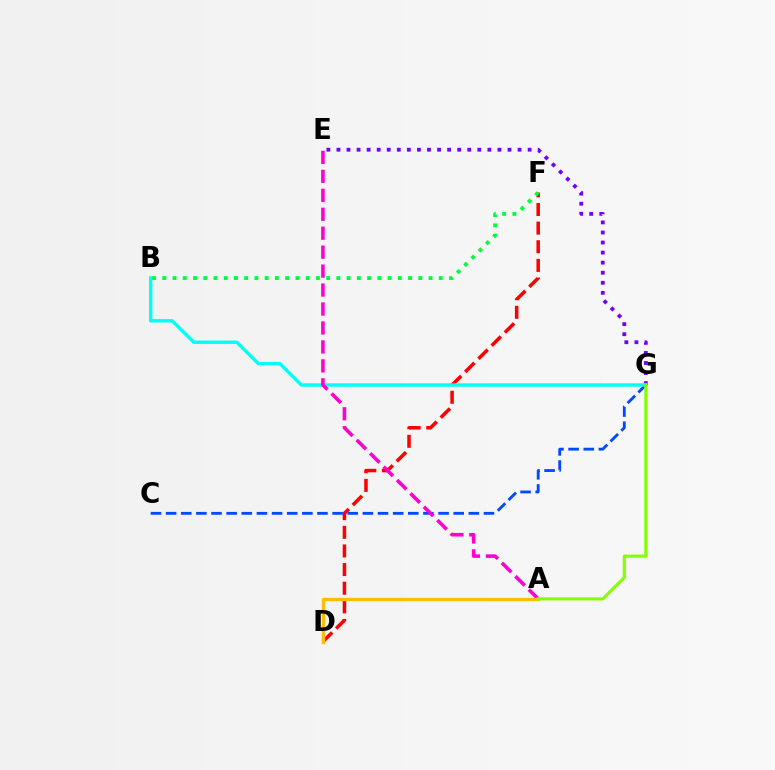{('E', 'G'): [{'color': '#7200ff', 'line_style': 'dotted', 'thickness': 2.73}], ('C', 'G'): [{'color': '#004bff', 'line_style': 'dashed', 'thickness': 2.06}], ('D', 'F'): [{'color': '#ff0000', 'line_style': 'dashed', 'thickness': 2.53}], ('B', 'G'): [{'color': '#00fff6', 'line_style': 'solid', 'thickness': 2.44}], ('A', 'E'): [{'color': '#ff00cf', 'line_style': 'dashed', 'thickness': 2.57}], ('A', 'D'): [{'color': '#ffbd00', 'line_style': 'solid', 'thickness': 2.41}], ('A', 'G'): [{'color': '#84ff00', 'line_style': 'solid', 'thickness': 2.24}], ('B', 'F'): [{'color': '#00ff39', 'line_style': 'dotted', 'thickness': 2.78}]}